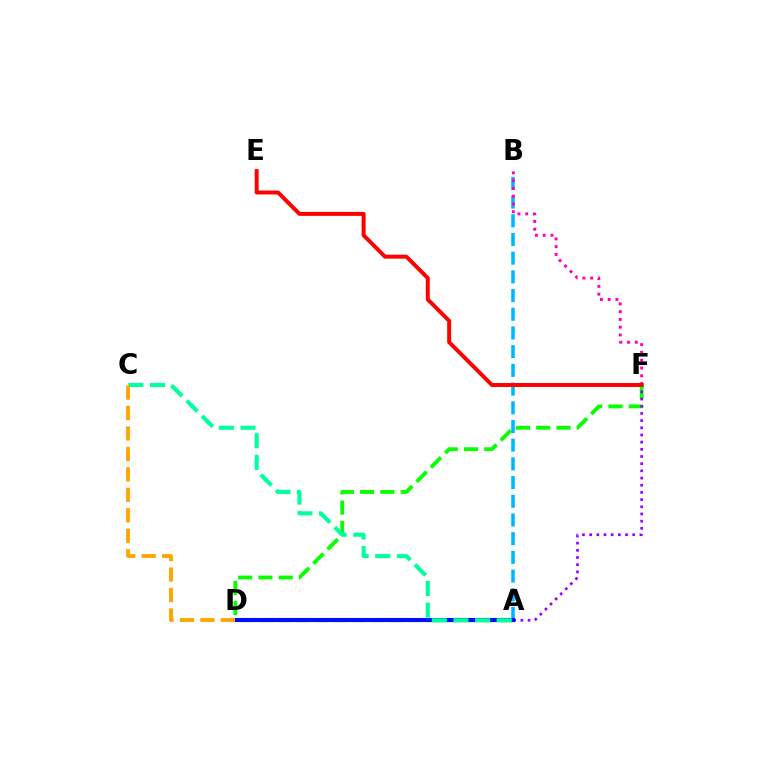{('D', 'F'): [{'color': '#08ff00', 'line_style': 'dashed', 'thickness': 2.75}], ('A', 'F'): [{'color': '#9b00ff', 'line_style': 'dotted', 'thickness': 1.95}], ('A', 'D'): [{'color': '#b3ff00', 'line_style': 'dashed', 'thickness': 2.52}, {'color': '#0010ff', 'line_style': 'solid', 'thickness': 2.96}], ('A', 'B'): [{'color': '#00b5ff', 'line_style': 'dashed', 'thickness': 2.54}], ('B', 'F'): [{'color': '#ff00bd', 'line_style': 'dotted', 'thickness': 2.11}], ('A', 'C'): [{'color': '#00ff9d', 'line_style': 'dashed', 'thickness': 2.94}], ('E', 'F'): [{'color': '#ff0000', 'line_style': 'solid', 'thickness': 2.85}], ('C', 'D'): [{'color': '#ffa500', 'line_style': 'dashed', 'thickness': 2.78}]}